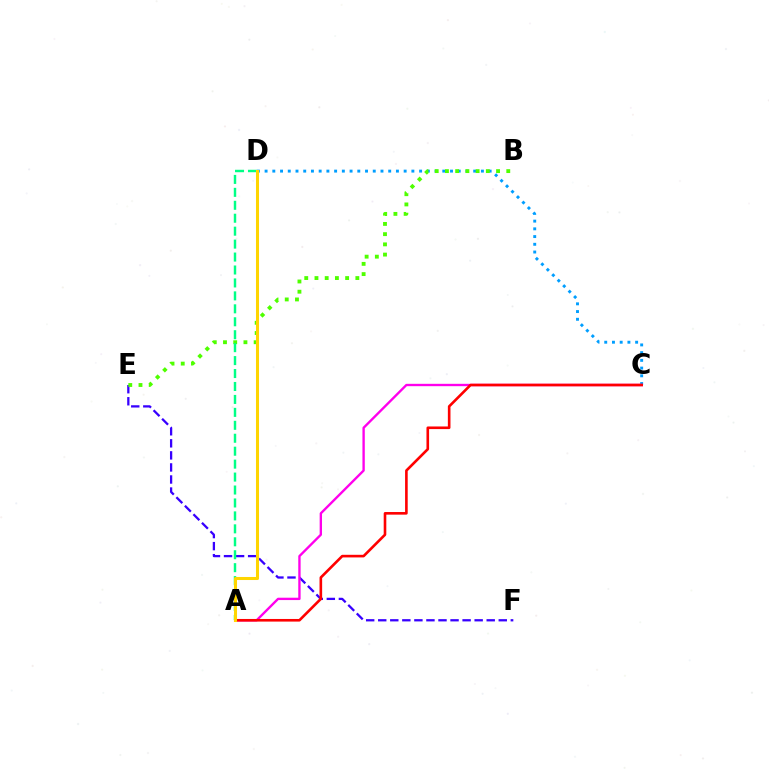{('E', 'F'): [{'color': '#3700ff', 'line_style': 'dashed', 'thickness': 1.64}], ('C', 'D'): [{'color': '#009eff', 'line_style': 'dotted', 'thickness': 2.1}], ('B', 'E'): [{'color': '#4fff00', 'line_style': 'dotted', 'thickness': 2.78}], ('A', 'D'): [{'color': '#00ff86', 'line_style': 'dashed', 'thickness': 1.76}, {'color': '#ffd500', 'line_style': 'solid', 'thickness': 2.19}], ('A', 'C'): [{'color': '#ff00ed', 'line_style': 'solid', 'thickness': 1.7}, {'color': '#ff0000', 'line_style': 'solid', 'thickness': 1.89}]}